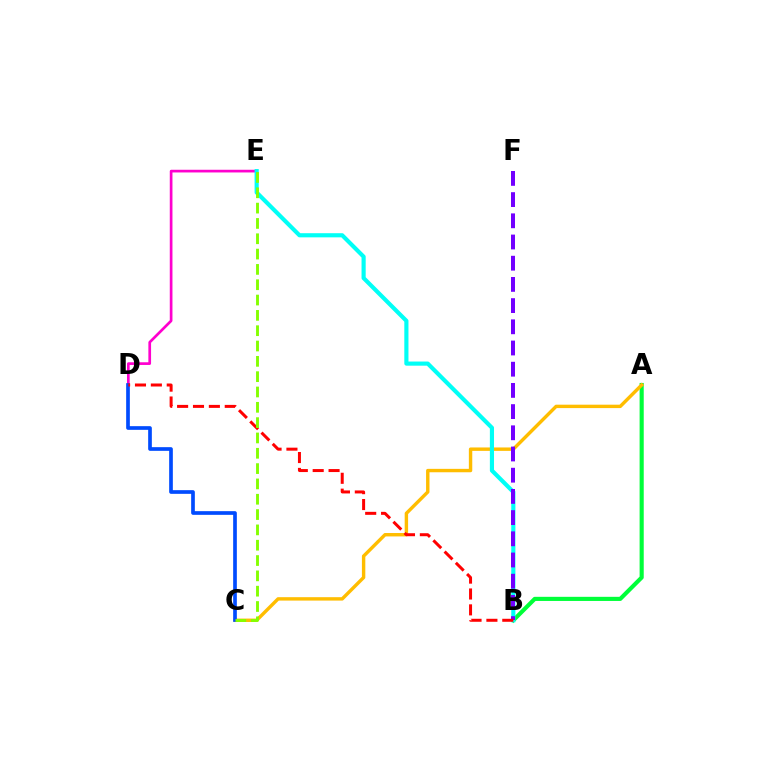{('A', 'B'): [{'color': '#00ff39', 'line_style': 'solid', 'thickness': 2.97}], ('D', 'E'): [{'color': '#ff00cf', 'line_style': 'solid', 'thickness': 1.94}], ('A', 'C'): [{'color': '#ffbd00', 'line_style': 'solid', 'thickness': 2.46}], ('C', 'D'): [{'color': '#004bff', 'line_style': 'solid', 'thickness': 2.65}], ('B', 'E'): [{'color': '#00fff6', 'line_style': 'solid', 'thickness': 2.98}], ('B', 'F'): [{'color': '#7200ff', 'line_style': 'dashed', 'thickness': 2.88}], ('B', 'D'): [{'color': '#ff0000', 'line_style': 'dashed', 'thickness': 2.16}], ('C', 'E'): [{'color': '#84ff00', 'line_style': 'dashed', 'thickness': 2.08}]}